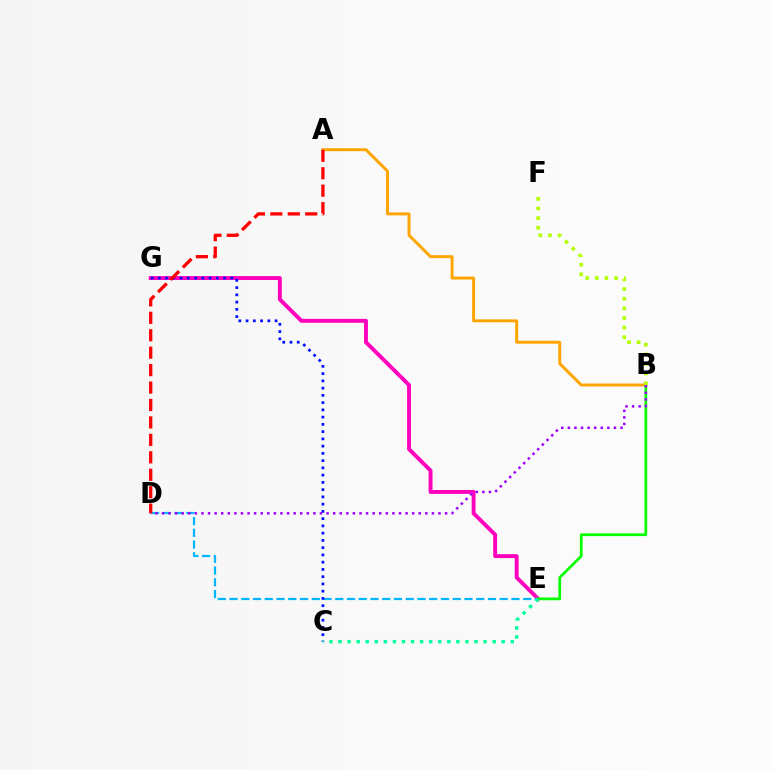{('A', 'B'): [{'color': '#ffa500', 'line_style': 'solid', 'thickness': 2.12}], ('E', 'G'): [{'color': '#ff00bd', 'line_style': 'solid', 'thickness': 2.81}], ('D', 'E'): [{'color': '#00b5ff', 'line_style': 'dashed', 'thickness': 1.6}], ('B', 'E'): [{'color': '#08ff00', 'line_style': 'solid', 'thickness': 1.96}], ('B', 'F'): [{'color': '#b3ff00', 'line_style': 'dotted', 'thickness': 2.62}], ('C', 'G'): [{'color': '#0010ff', 'line_style': 'dotted', 'thickness': 1.97}], ('A', 'D'): [{'color': '#ff0000', 'line_style': 'dashed', 'thickness': 2.37}], ('C', 'E'): [{'color': '#00ff9d', 'line_style': 'dotted', 'thickness': 2.46}], ('B', 'D'): [{'color': '#9b00ff', 'line_style': 'dotted', 'thickness': 1.79}]}